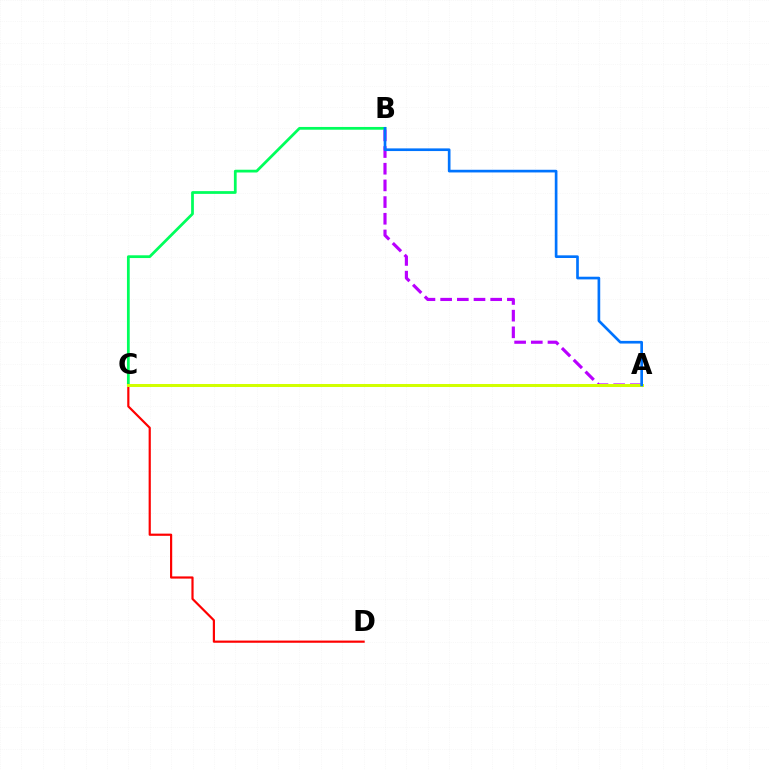{('A', 'B'): [{'color': '#b900ff', 'line_style': 'dashed', 'thickness': 2.27}, {'color': '#0074ff', 'line_style': 'solid', 'thickness': 1.92}], ('B', 'C'): [{'color': '#00ff5c', 'line_style': 'solid', 'thickness': 1.99}], ('C', 'D'): [{'color': '#ff0000', 'line_style': 'solid', 'thickness': 1.57}], ('A', 'C'): [{'color': '#d1ff00', 'line_style': 'solid', 'thickness': 2.17}]}